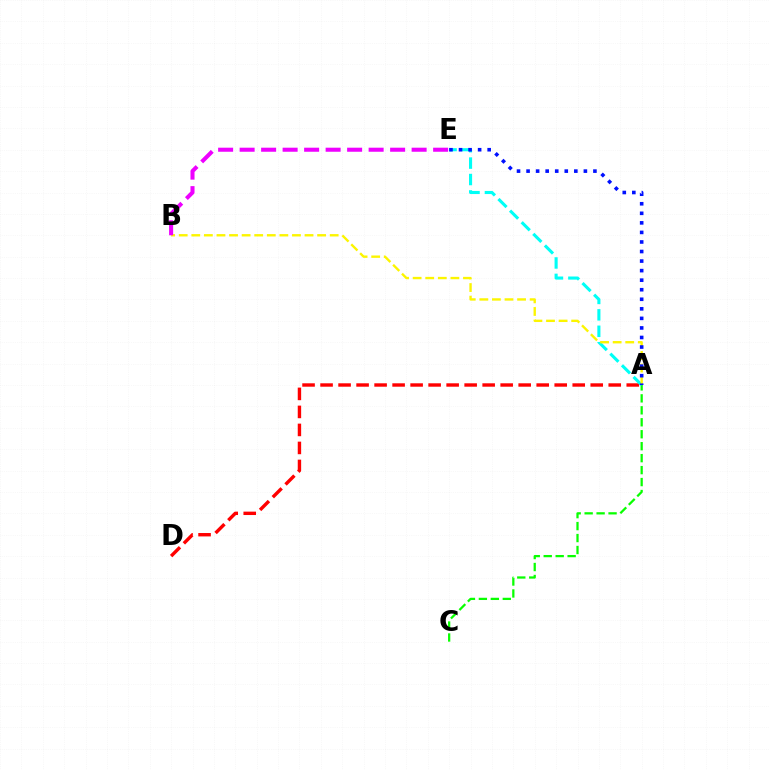{('A', 'D'): [{'color': '#ff0000', 'line_style': 'dashed', 'thickness': 2.45}], ('A', 'C'): [{'color': '#08ff00', 'line_style': 'dashed', 'thickness': 1.62}], ('A', 'E'): [{'color': '#00fff6', 'line_style': 'dashed', 'thickness': 2.23}, {'color': '#0010ff', 'line_style': 'dotted', 'thickness': 2.6}], ('A', 'B'): [{'color': '#fcf500', 'line_style': 'dashed', 'thickness': 1.71}], ('B', 'E'): [{'color': '#ee00ff', 'line_style': 'dashed', 'thickness': 2.92}]}